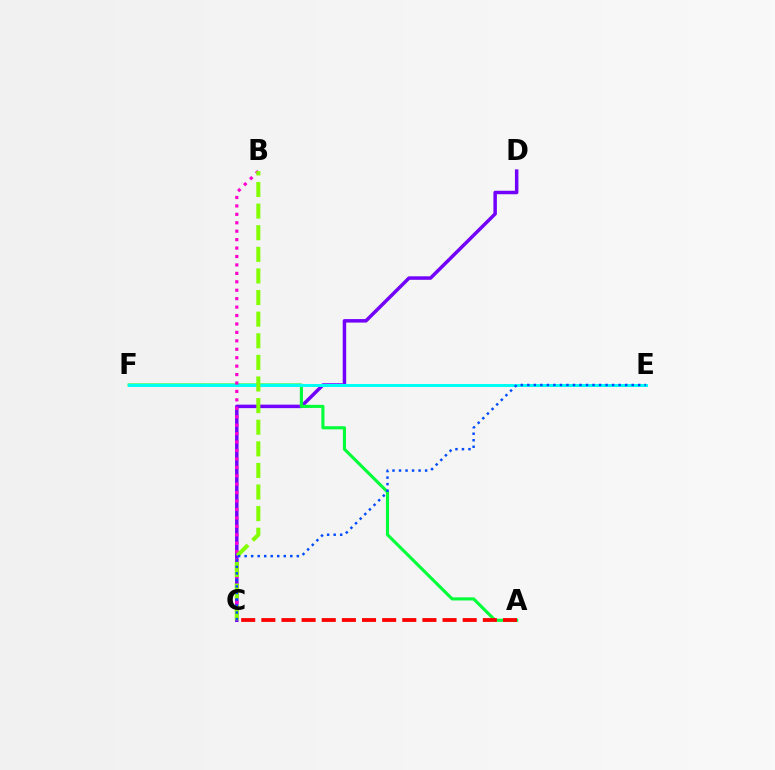{('C', 'D'): [{'color': '#7200ff', 'line_style': 'solid', 'thickness': 2.51}], ('E', 'F'): [{'color': '#ffbd00', 'line_style': 'dotted', 'thickness': 1.87}, {'color': '#00fff6', 'line_style': 'solid', 'thickness': 2.17}], ('A', 'F'): [{'color': '#00ff39', 'line_style': 'solid', 'thickness': 2.25}], ('B', 'C'): [{'color': '#ff00cf', 'line_style': 'dotted', 'thickness': 2.29}, {'color': '#84ff00', 'line_style': 'dashed', 'thickness': 2.94}], ('A', 'C'): [{'color': '#ff0000', 'line_style': 'dashed', 'thickness': 2.74}], ('C', 'E'): [{'color': '#004bff', 'line_style': 'dotted', 'thickness': 1.77}]}